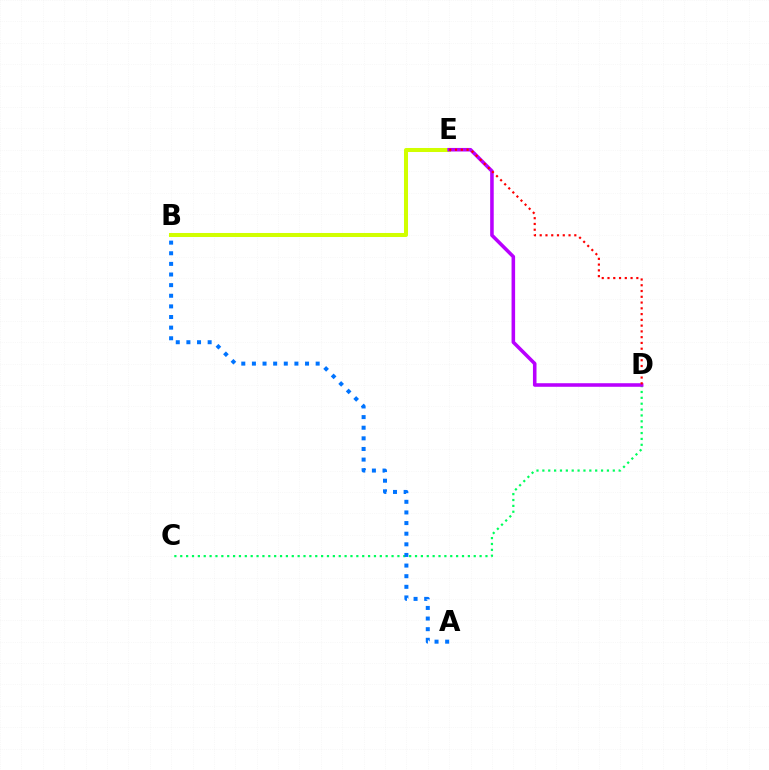{('B', 'E'): [{'color': '#d1ff00', 'line_style': 'solid', 'thickness': 2.9}], ('C', 'D'): [{'color': '#00ff5c', 'line_style': 'dotted', 'thickness': 1.59}], ('A', 'B'): [{'color': '#0074ff', 'line_style': 'dotted', 'thickness': 2.89}], ('D', 'E'): [{'color': '#b900ff', 'line_style': 'solid', 'thickness': 2.56}, {'color': '#ff0000', 'line_style': 'dotted', 'thickness': 1.57}]}